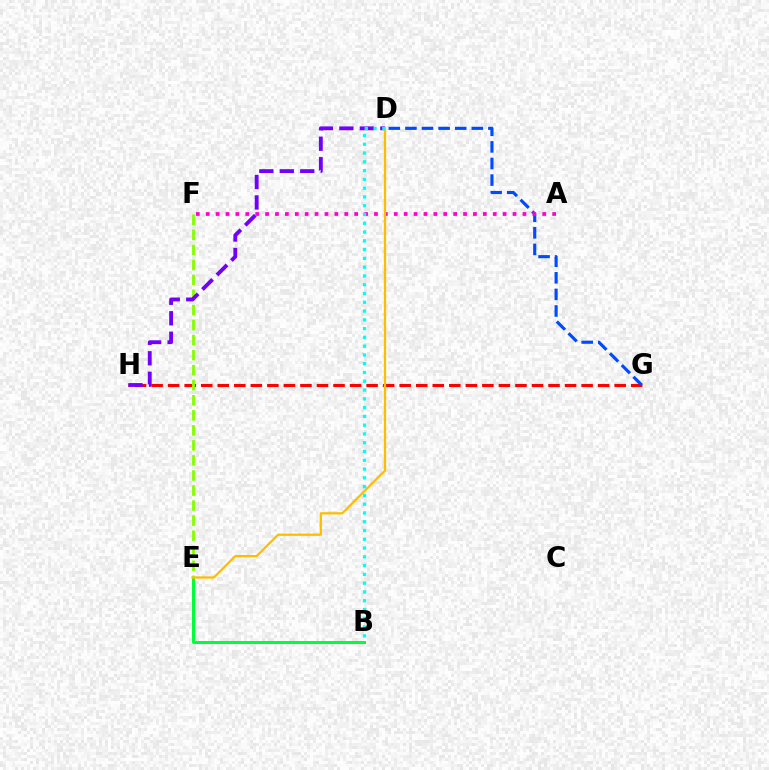{('G', 'H'): [{'color': '#ff0000', 'line_style': 'dashed', 'thickness': 2.25}], ('B', 'E'): [{'color': '#00ff39', 'line_style': 'solid', 'thickness': 2.15}], ('E', 'F'): [{'color': '#84ff00', 'line_style': 'dashed', 'thickness': 2.04}], ('D', 'G'): [{'color': '#004bff', 'line_style': 'dashed', 'thickness': 2.25}], ('D', 'H'): [{'color': '#7200ff', 'line_style': 'dashed', 'thickness': 2.78}], ('A', 'F'): [{'color': '#ff00cf', 'line_style': 'dotted', 'thickness': 2.69}], ('D', 'E'): [{'color': '#ffbd00', 'line_style': 'solid', 'thickness': 1.62}], ('B', 'D'): [{'color': '#00fff6', 'line_style': 'dotted', 'thickness': 2.39}]}